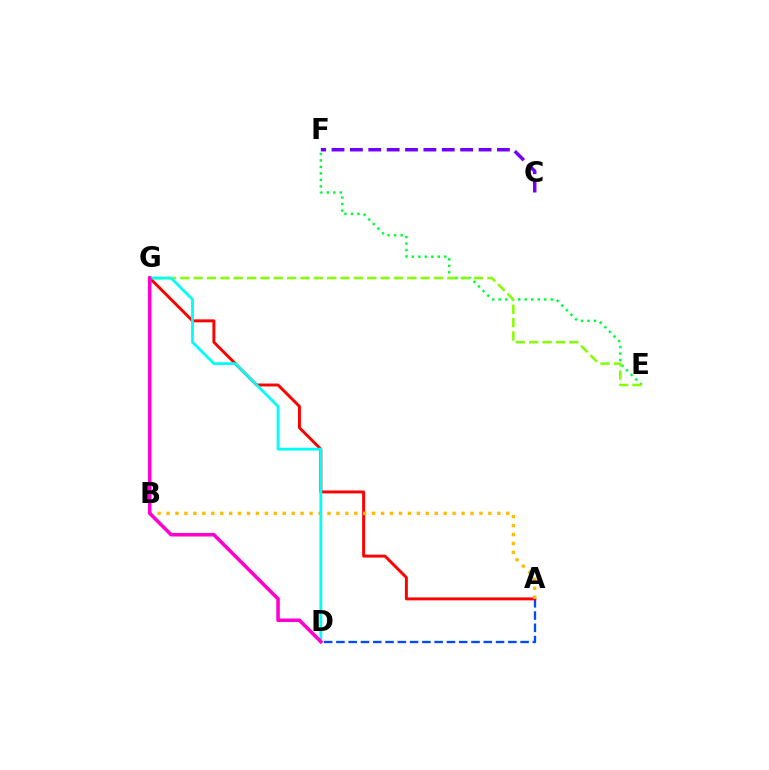{('A', 'D'): [{'color': '#004bff', 'line_style': 'dashed', 'thickness': 1.67}], ('A', 'G'): [{'color': '#ff0000', 'line_style': 'solid', 'thickness': 2.12}], ('A', 'B'): [{'color': '#ffbd00', 'line_style': 'dotted', 'thickness': 2.43}], ('E', 'F'): [{'color': '#00ff39', 'line_style': 'dotted', 'thickness': 1.77}], ('E', 'G'): [{'color': '#84ff00', 'line_style': 'dashed', 'thickness': 1.81}], ('C', 'F'): [{'color': '#7200ff', 'line_style': 'dashed', 'thickness': 2.5}], ('D', 'G'): [{'color': '#00fff6', 'line_style': 'solid', 'thickness': 2.02}, {'color': '#ff00cf', 'line_style': 'solid', 'thickness': 2.56}]}